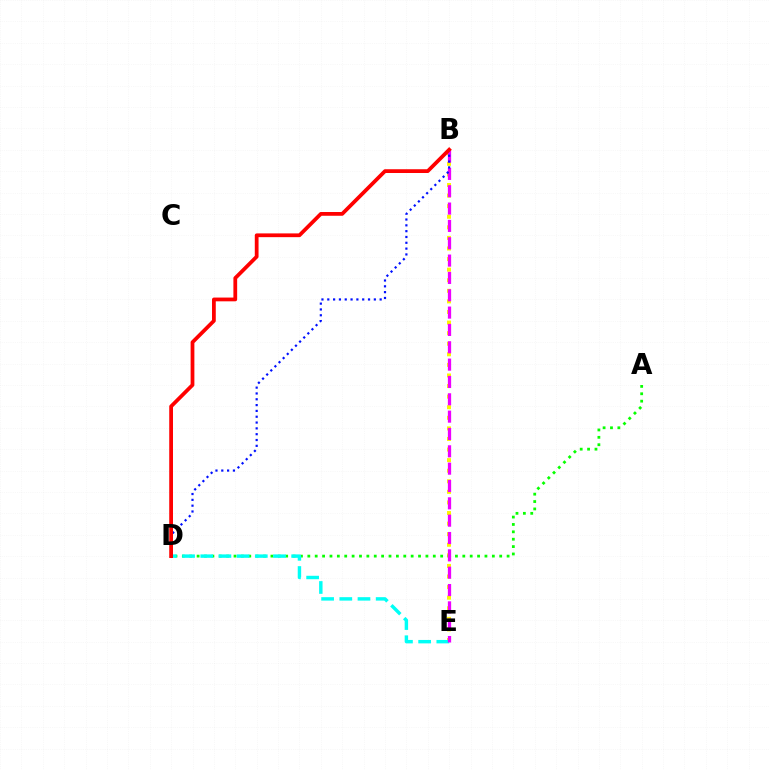{('B', 'E'): [{'color': '#fcf500', 'line_style': 'dotted', 'thickness': 2.87}, {'color': '#ee00ff', 'line_style': 'dashed', 'thickness': 2.36}], ('A', 'D'): [{'color': '#08ff00', 'line_style': 'dotted', 'thickness': 2.01}], ('D', 'E'): [{'color': '#00fff6', 'line_style': 'dashed', 'thickness': 2.47}], ('B', 'D'): [{'color': '#0010ff', 'line_style': 'dotted', 'thickness': 1.58}, {'color': '#ff0000', 'line_style': 'solid', 'thickness': 2.71}]}